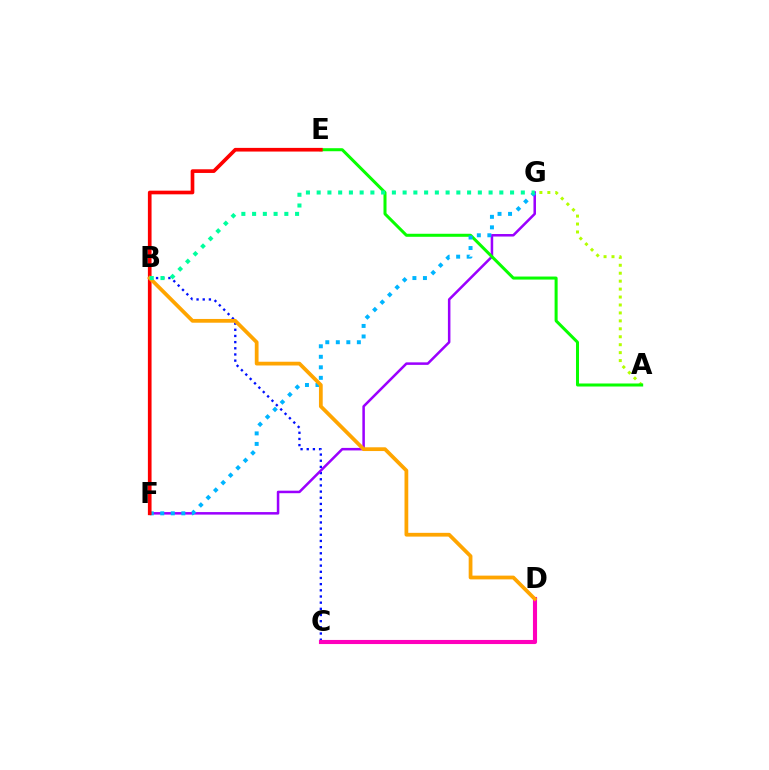{('B', 'C'): [{'color': '#0010ff', 'line_style': 'dotted', 'thickness': 1.68}], ('F', 'G'): [{'color': '#9b00ff', 'line_style': 'solid', 'thickness': 1.81}, {'color': '#00b5ff', 'line_style': 'dotted', 'thickness': 2.86}], ('A', 'G'): [{'color': '#b3ff00', 'line_style': 'dotted', 'thickness': 2.16}], ('A', 'E'): [{'color': '#08ff00', 'line_style': 'solid', 'thickness': 2.18}], ('C', 'D'): [{'color': '#ff00bd', 'line_style': 'solid', 'thickness': 2.96}], ('E', 'F'): [{'color': '#ff0000', 'line_style': 'solid', 'thickness': 2.64}], ('B', 'D'): [{'color': '#ffa500', 'line_style': 'solid', 'thickness': 2.71}], ('B', 'G'): [{'color': '#00ff9d', 'line_style': 'dotted', 'thickness': 2.92}]}